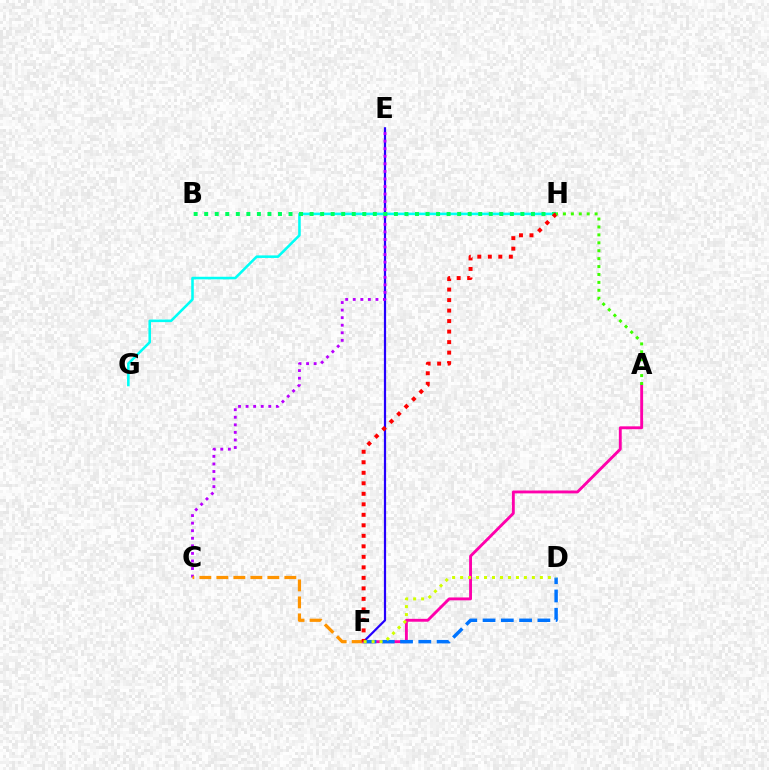{('E', 'F'): [{'color': '#2500ff', 'line_style': 'solid', 'thickness': 1.59}], ('C', 'E'): [{'color': '#b900ff', 'line_style': 'dotted', 'thickness': 2.05}], ('C', 'F'): [{'color': '#ff9400', 'line_style': 'dashed', 'thickness': 2.31}], ('A', 'F'): [{'color': '#ff00ac', 'line_style': 'solid', 'thickness': 2.07}], ('D', 'F'): [{'color': '#0074ff', 'line_style': 'dashed', 'thickness': 2.48}, {'color': '#d1ff00', 'line_style': 'dotted', 'thickness': 2.17}], ('G', 'H'): [{'color': '#00fff6', 'line_style': 'solid', 'thickness': 1.85}], ('B', 'H'): [{'color': '#00ff5c', 'line_style': 'dotted', 'thickness': 2.86}], ('F', 'H'): [{'color': '#ff0000', 'line_style': 'dotted', 'thickness': 2.85}], ('A', 'H'): [{'color': '#3dff00', 'line_style': 'dotted', 'thickness': 2.15}]}